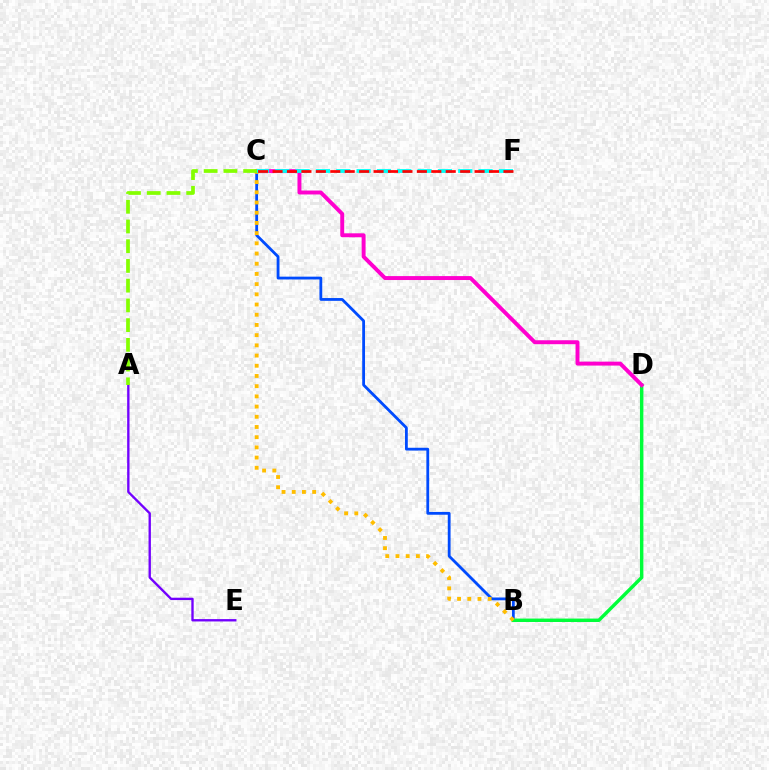{('B', 'C'): [{'color': '#004bff', 'line_style': 'solid', 'thickness': 2.02}, {'color': '#ffbd00', 'line_style': 'dotted', 'thickness': 2.77}], ('B', 'D'): [{'color': '#00ff39', 'line_style': 'solid', 'thickness': 2.47}], ('C', 'D'): [{'color': '#ff00cf', 'line_style': 'solid', 'thickness': 2.83}], ('C', 'F'): [{'color': '#00fff6', 'line_style': 'dashed', 'thickness': 2.76}, {'color': '#ff0000', 'line_style': 'dashed', 'thickness': 1.96}], ('A', 'E'): [{'color': '#7200ff', 'line_style': 'solid', 'thickness': 1.7}], ('A', 'C'): [{'color': '#84ff00', 'line_style': 'dashed', 'thickness': 2.68}]}